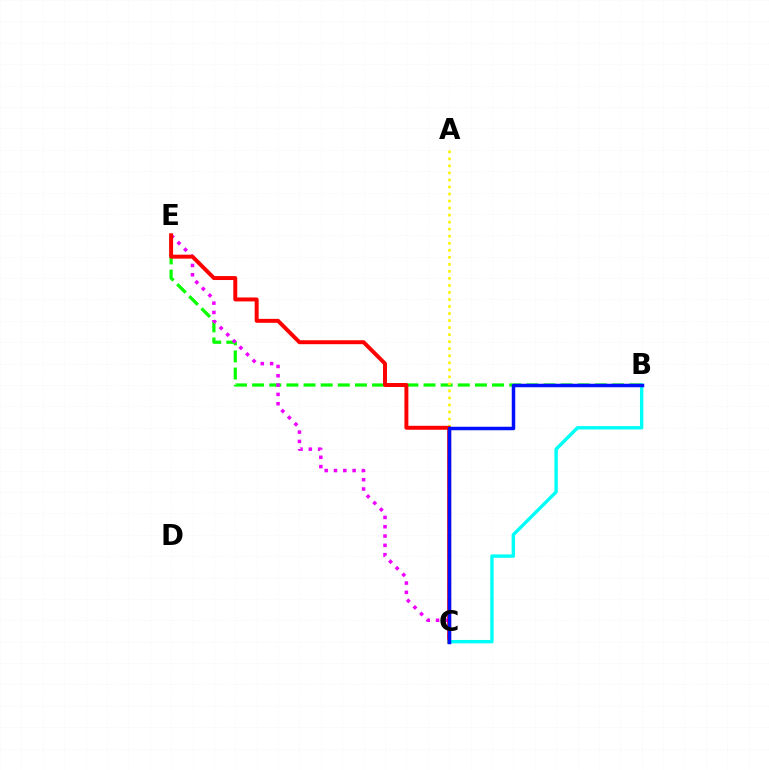{('B', 'E'): [{'color': '#08ff00', 'line_style': 'dashed', 'thickness': 2.33}], ('C', 'E'): [{'color': '#ee00ff', 'line_style': 'dotted', 'thickness': 2.53}, {'color': '#ff0000', 'line_style': 'solid', 'thickness': 2.84}], ('A', 'C'): [{'color': '#fcf500', 'line_style': 'dotted', 'thickness': 1.91}], ('B', 'C'): [{'color': '#00fff6', 'line_style': 'solid', 'thickness': 2.44}, {'color': '#0010ff', 'line_style': 'solid', 'thickness': 2.51}]}